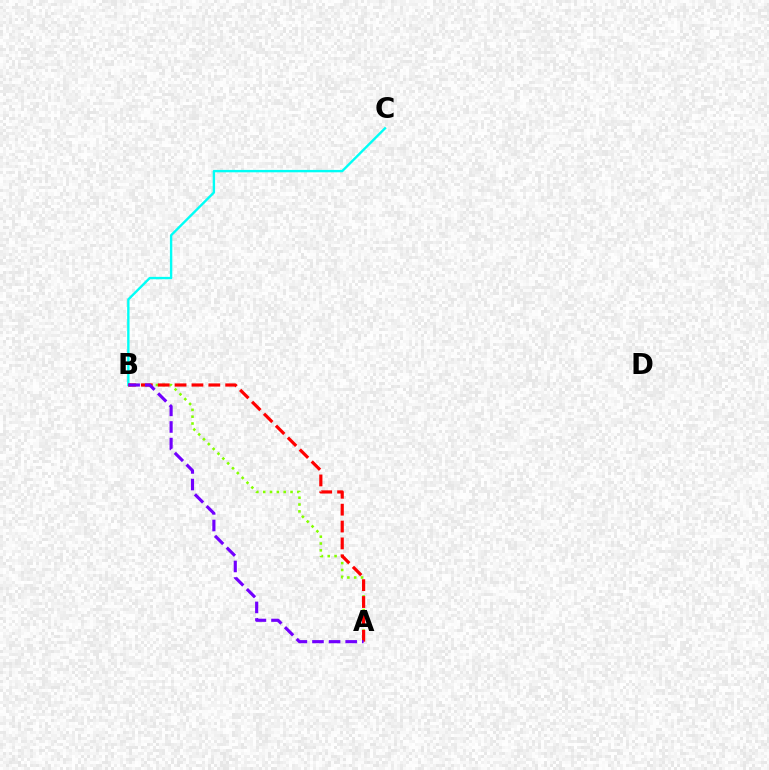{('B', 'C'): [{'color': '#00fff6', 'line_style': 'solid', 'thickness': 1.71}], ('A', 'B'): [{'color': '#84ff00', 'line_style': 'dotted', 'thickness': 1.86}, {'color': '#ff0000', 'line_style': 'dashed', 'thickness': 2.29}, {'color': '#7200ff', 'line_style': 'dashed', 'thickness': 2.26}]}